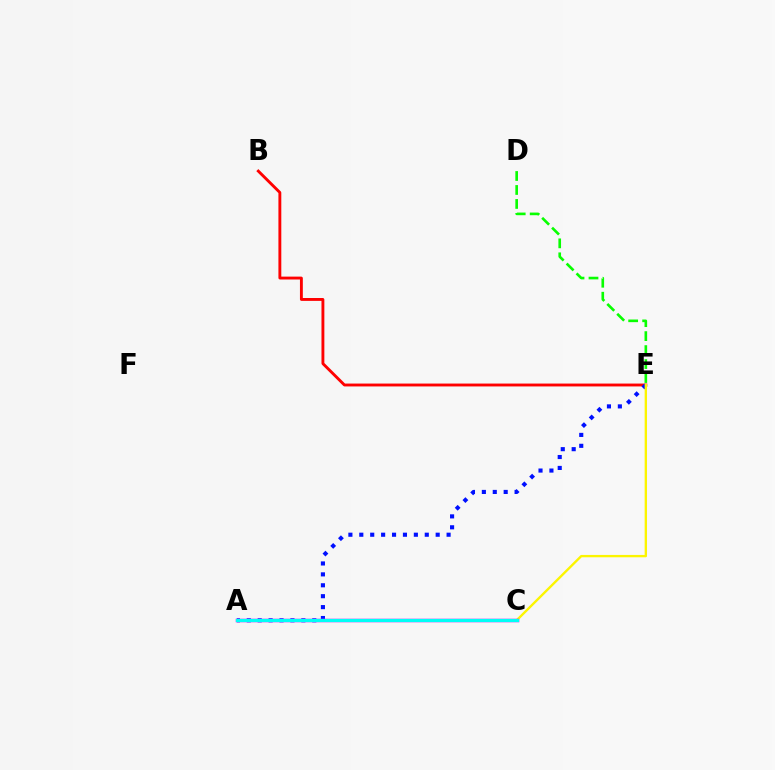{('B', 'E'): [{'color': '#ff0000', 'line_style': 'solid', 'thickness': 2.07}], ('A', 'E'): [{'color': '#0010ff', 'line_style': 'dotted', 'thickness': 2.96}], ('C', 'E'): [{'color': '#fcf500', 'line_style': 'solid', 'thickness': 1.7}], ('D', 'E'): [{'color': '#08ff00', 'line_style': 'dashed', 'thickness': 1.9}], ('A', 'C'): [{'color': '#ee00ff', 'line_style': 'solid', 'thickness': 2.5}, {'color': '#00fff6', 'line_style': 'solid', 'thickness': 2.32}]}